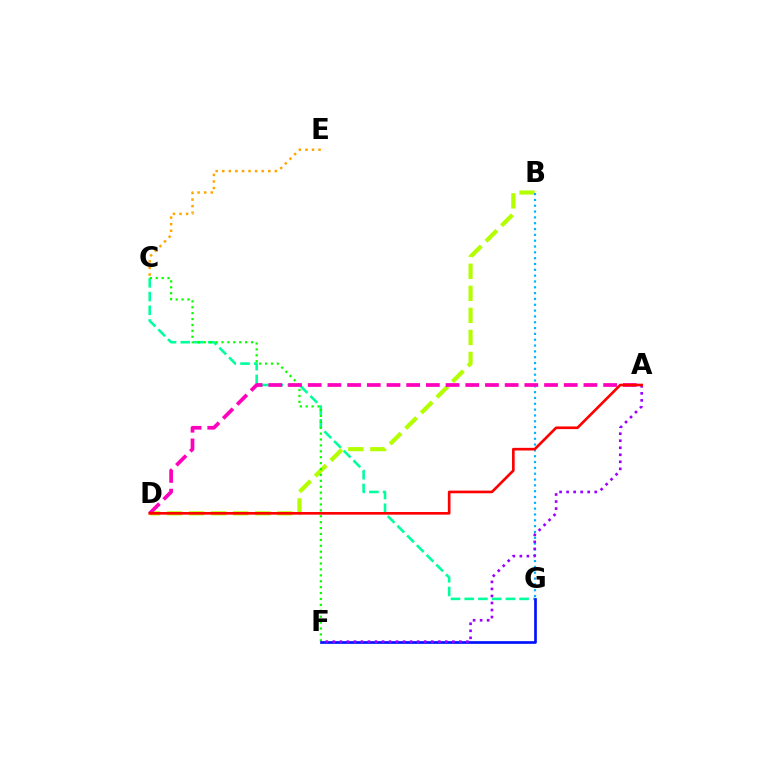{('C', 'G'): [{'color': '#00ff9d', 'line_style': 'dashed', 'thickness': 1.86}], ('B', 'D'): [{'color': '#b3ff00', 'line_style': 'dashed', 'thickness': 2.99}], ('B', 'G'): [{'color': '#00b5ff', 'line_style': 'dotted', 'thickness': 1.58}], ('C', 'F'): [{'color': '#08ff00', 'line_style': 'dotted', 'thickness': 1.6}], ('F', 'G'): [{'color': '#0010ff', 'line_style': 'solid', 'thickness': 1.92}], ('A', 'F'): [{'color': '#9b00ff', 'line_style': 'dotted', 'thickness': 1.91}], ('C', 'E'): [{'color': '#ffa500', 'line_style': 'dotted', 'thickness': 1.79}], ('A', 'D'): [{'color': '#ff00bd', 'line_style': 'dashed', 'thickness': 2.68}, {'color': '#ff0000', 'line_style': 'solid', 'thickness': 1.9}]}